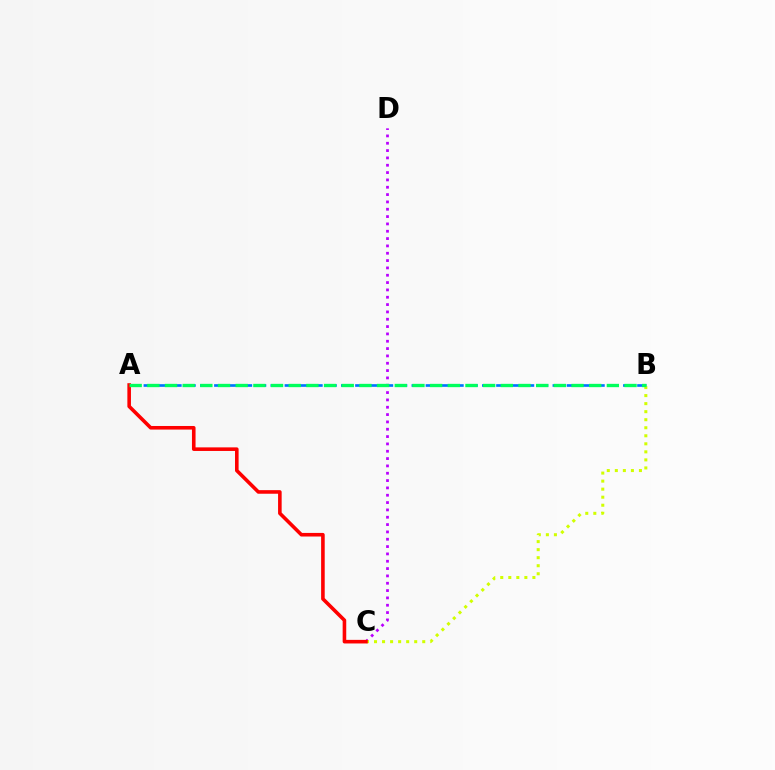{('A', 'B'): [{'color': '#0074ff', 'line_style': 'dashed', 'thickness': 1.92}, {'color': '#00ff5c', 'line_style': 'dashed', 'thickness': 2.4}], ('C', 'D'): [{'color': '#b900ff', 'line_style': 'dotted', 'thickness': 1.99}], ('B', 'C'): [{'color': '#d1ff00', 'line_style': 'dotted', 'thickness': 2.18}], ('A', 'C'): [{'color': '#ff0000', 'line_style': 'solid', 'thickness': 2.59}]}